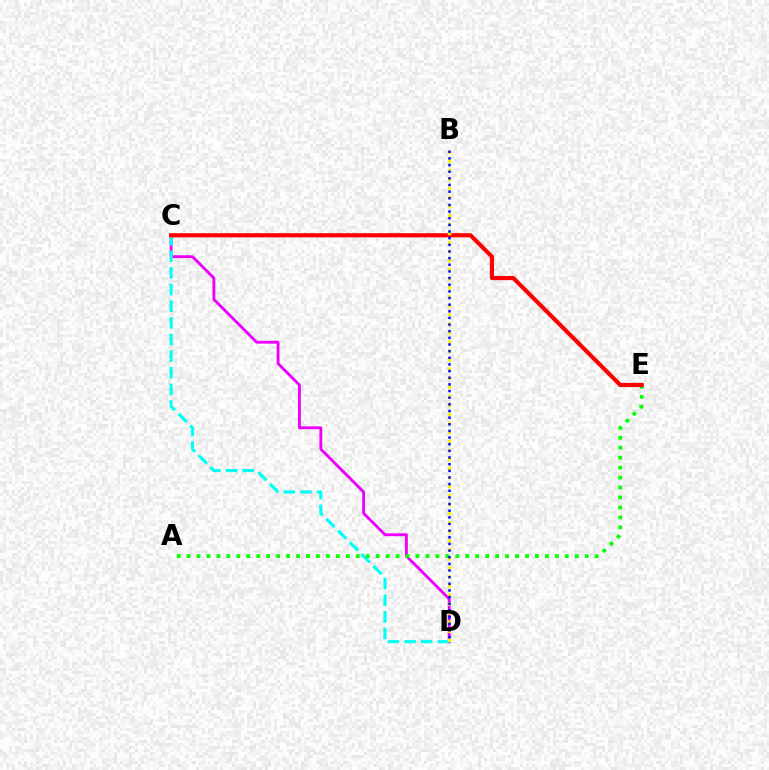{('C', 'D'): [{'color': '#ee00ff', 'line_style': 'solid', 'thickness': 2.06}, {'color': '#00fff6', 'line_style': 'dashed', 'thickness': 2.26}], ('A', 'E'): [{'color': '#08ff00', 'line_style': 'dotted', 'thickness': 2.7}], ('C', 'E'): [{'color': '#ff0000', 'line_style': 'solid', 'thickness': 3.0}], ('B', 'D'): [{'color': '#fcf500', 'line_style': 'dotted', 'thickness': 2.46}, {'color': '#0010ff', 'line_style': 'dotted', 'thickness': 1.81}]}